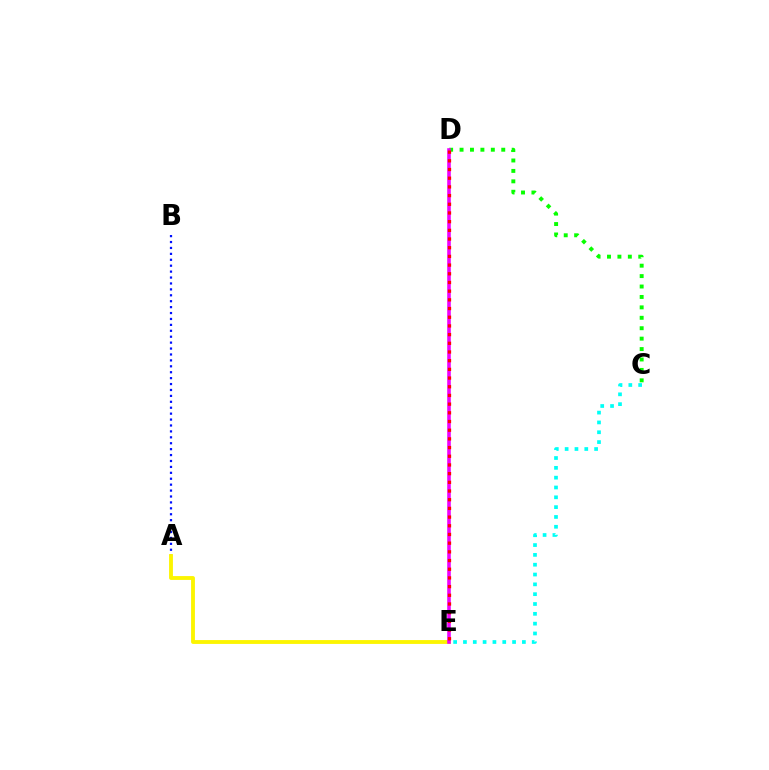{('A', 'B'): [{'color': '#0010ff', 'line_style': 'dotted', 'thickness': 1.61}], ('C', 'D'): [{'color': '#08ff00', 'line_style': 'dotted', 'thickness': 2.83}], ('A', 'E'): [{'color': '#fcf500', 'line_style': 'solid', 'thickness': 2.77}], ('D', 'E'): [{'color': '#ee00ff', 'line_style': 'solid', 'thickness': 2.58}, {'color': '#ff0000', 'line_style': 'dotted', 'thickness': 2.36}], ('C', 'E'): [{'color': '#00fff6', 'line_style': 'dotted', 'thickness': 2.67}]}